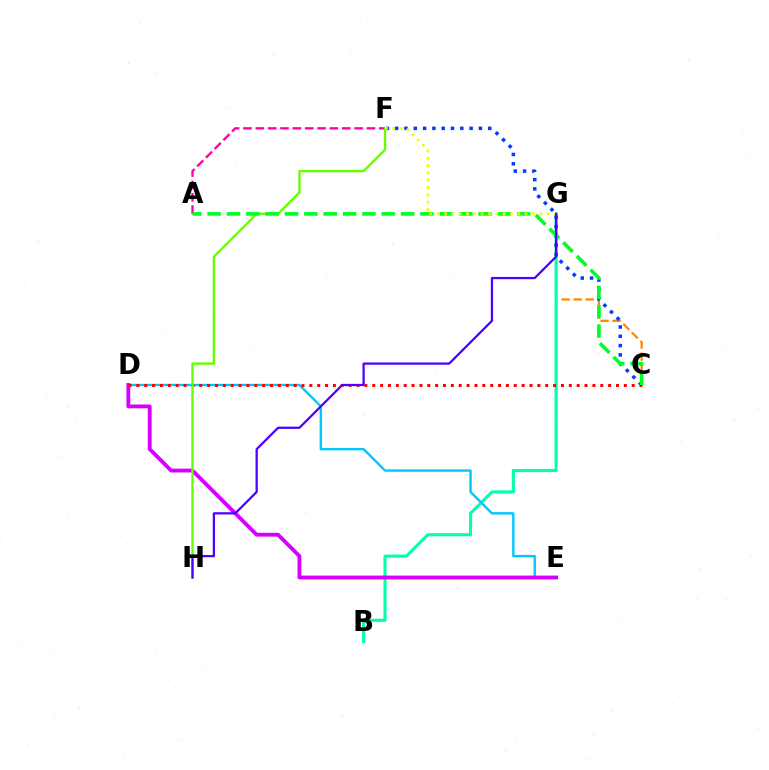{('C', 'G'): [{'color': '#ff8800', 'line_style': 'dashed', 'thickness': 1.64}], ('B', 'G'): [{'color': '#00ffaf', 'line_style': 'solid', 'thickness': 2.22}], ('A', 'F'): [{'color': '#ff00a0', 'line_style': 'dashed', 'thickness': 1.68}], ('D', 'E'): [{'color': '#00c7ff', 'line_style': 'solid', 'thickness': 1.72}, {'color': '#d600ff', 'line_style': 'solid', 'thickness': 2.77}], ('C', 'F'): [{'color': '#003fff', 'line_style': 'dotted', 'thickness': 2.53}], ('C', 'D'): [{'color': '#ff0000', 'line_style': 'dotted', 'thickness': 2.14}], ('F', 'H'): [{'color': '#66ff00', 'line_style': 'solid', 'thickness': 1.72}], ('A', 'C'): [{'color': '#00ff27', 'line_style': 'dashed', 'thickness': 2.63}], ('F', 'G'): [{'color': '#eeff00', 'line_style': 'dotted', 'thickness': 1.99}], ('G', 'H'): [{'color': '#4f00ff', 'line_style': 'solid', 'thickness': 1.63}]}